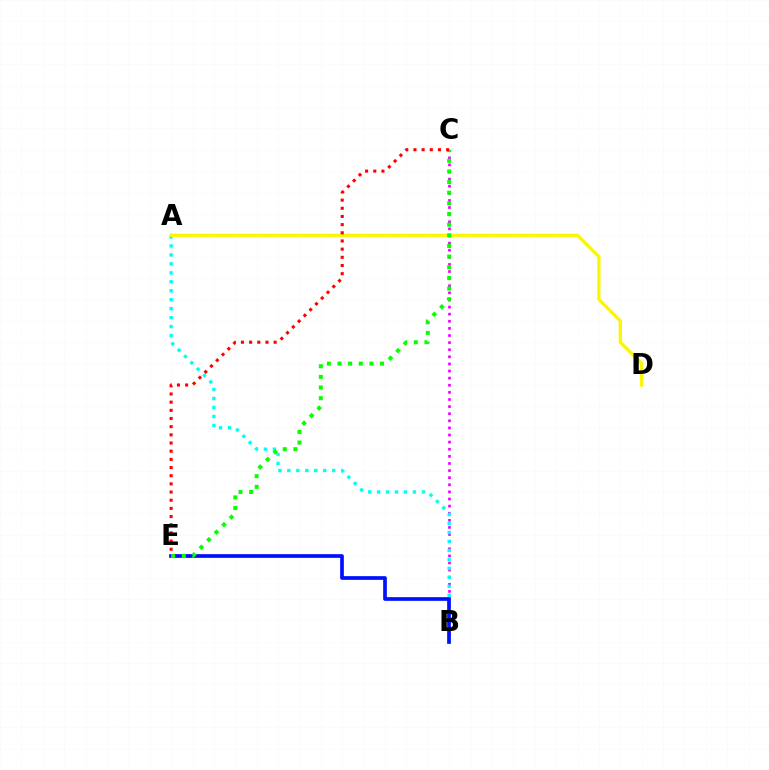{('B', 'C'): [{'color': '#ee00ff', 'line_style': 'dotted', 'thickness': 1.93}], ('A', 'B'): [{'color': '#00fff6', 'line_style': 'dotted', 'thickness': 2.44}], ('B', 'E'): [{'color': '#0010ff', 'line_style': 'solid', 'thickness': 2.66}], ('A', 'D'): [{'color': '#fcf500', 'line_style': 'solid', 'thickness': 2.32}], ('C', 'E'): [{'color': '#08ff00', 'line_style': 'dotted', 'thickness': 2.89}, {'color': '#ff0000', 'line_style': 'dotted', 'thickness': 2.22}]}